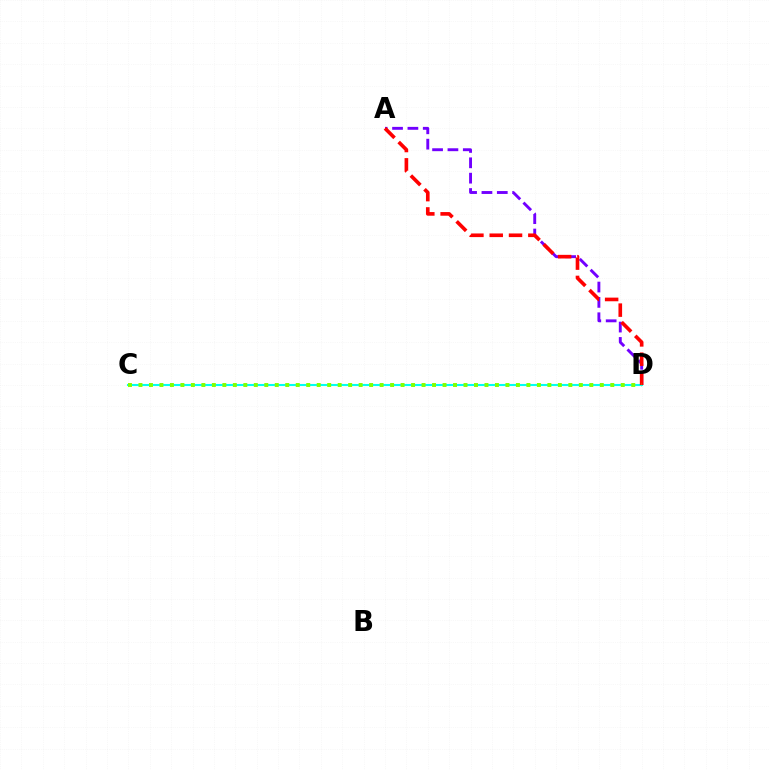{('C', 'D'): [{'color': '#00fff6', 'line_style': 'solid', 'thickness': 1.5}, {'color': '#84ff00', 'line_style': 'dotted', 'thickness': 2.85}], ('A', 'D'): [{'color': '#7200ff', 'line_style': 'dashed', 'thickness': 2.09}, {'color': '#ff0000', 'line_style': 'dashed', 'thickness': 2.62}]}